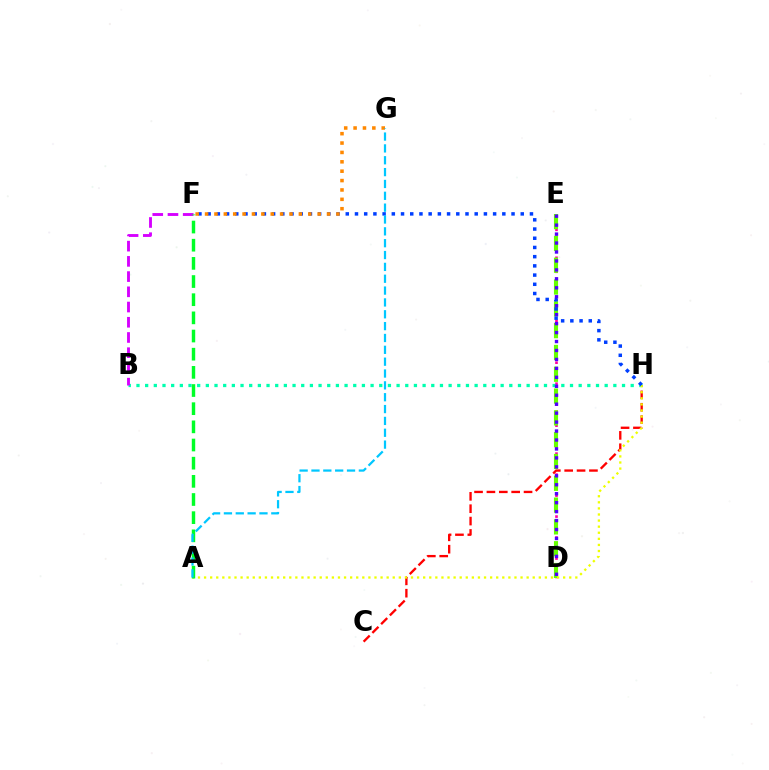{('C', 'H'): [{'color': '#ff0000', 'line_style': 'dashed', 'thickness': 1.68}], ('D', 'E'): [{'color': '#ff00a0', 'line_style': 'dotted', 'thickness': 1.9}, {'color': '#66ff00', 'line_style': 'dashed', 'thickness': 2.96}, {'color': '#4f00ff', 'line_style': 'dotted', 'thickness': 2.43}], ('B', 'H'): [{'color': '#00ffaf', 'line_style': 'dotted', 'thickness': 2.36}], ('A', 'H'): [{'color': '#eeff00', 'line_style': 'dotted', 'thickness': 1.65}], ('F', 'H'): [{'color': '#003fff', 'line_style': 'dotted', 'thickness': 2.5}], ('B', 'F'): [{'color': '#d600ff', 'line_style': 'dashed', 'thickness': 2.07}], ('F', 'G'): [{'color': '#ff8800', 'line_style': 'dotted', 'thickness': 2.55}], ('A', 'F'): [{'color': '#00ff27', 'line_style': 'dashed', 'thickness': 2.47}], ('A', 'G'): [{'color': '#00c7ff', 'line_style': 'dashed', 'thickness': 1.61}]}